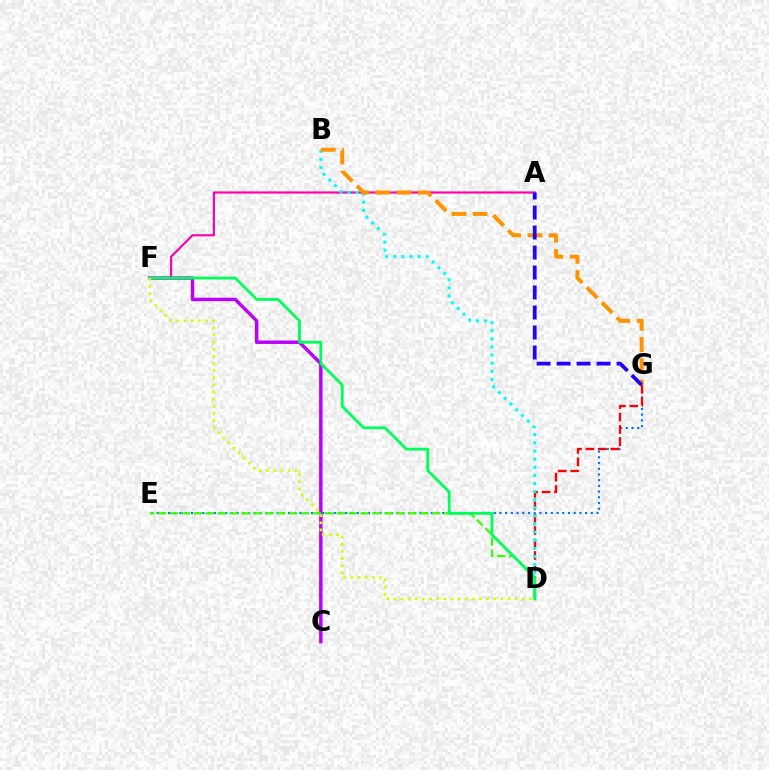{('E', 'G'): [{'color': '#0074ff', 'line_style': 'dotted', 'thickness': 1.55}], ('C', 'F'): [{'color': '#b900ff', 'line_style': 'solid', 'thickness': 2.49}], ('D', 'E'): [{'color': '#3dff00', 'line_style': 'dashed', 'thickness': 1.62}], ('A', 'F'): [{'color': '#ff00ac', 'line_style': 'solid', 'thickness': 1.57}], ('D', 'G'): [{'color': '#ff0000', 'line_style': 'dashed', 'thickness': 1.69}], ('B', 'D'): [{'color': '#00fff6', 'line_style': 'dotted', 'thickness': 2.21}], ('D', 'F'): [{'color': '#00ff5c', 'line_style': 'solid', 'thickness': 2.04}, {'color': '#d1ff00', 'line_style': 'dotted', 'thickness': 1.94}], ('B', 'G'): [{'color': '#ff9400', 'line_style': 'dashed', 'thickness': 2.88}], ('A', 'G'): [{'color': '#2500ff', 'line_style': 'dashed', 'thickness': 2.72}]}